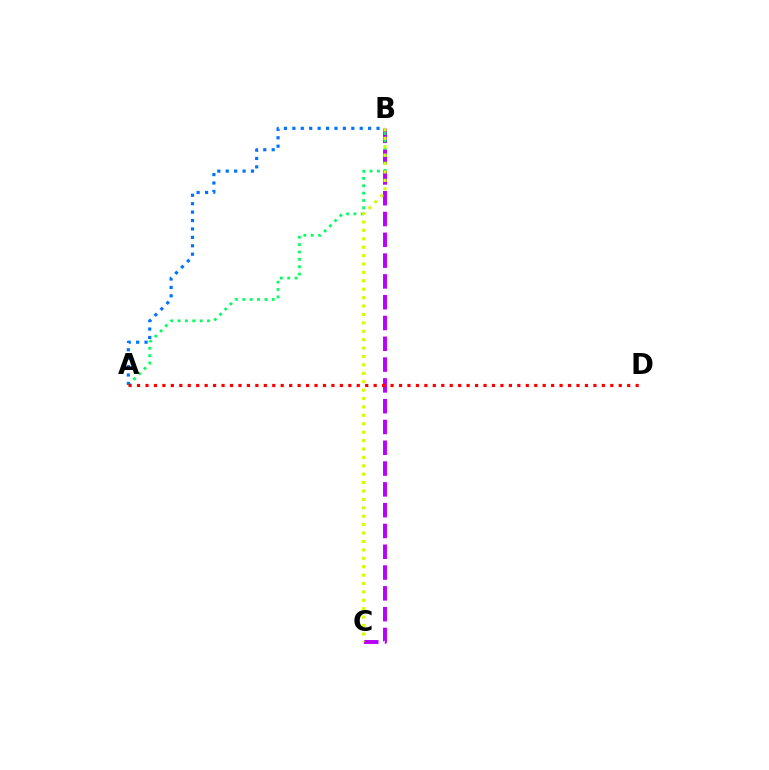{('B', 'C'): [{'color': '#b900ff', 'line_style': 'dashed', 'thickness': 2.83}, {'color': '#d1ff00', 'line_style': 'dotted', 'thickness': 2.28}], ('A', 'B'): [{'color': '#00ff5c', 'line_style': 'dotted', 'thickness': 2.0}, {'color': '#0074ff', 'line_style': 'dotted', 'thickness': 2.29}], ('A', 'D'): [{'color': '#ff0000', 'line_style': 'dotted', 'thickness': 2.3}]}